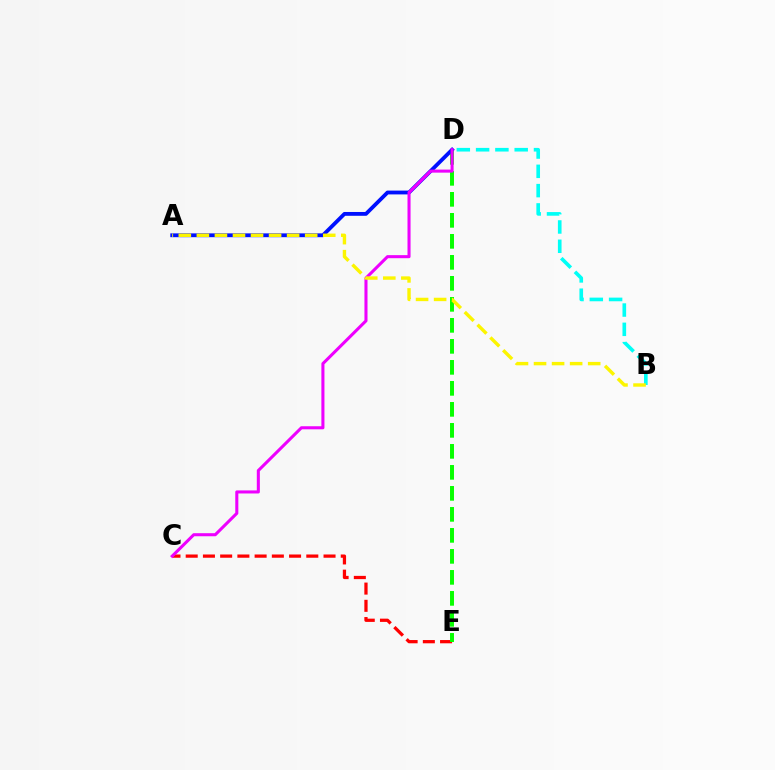{('C', 'E'): [{'color': '#ff0000', 'line_style': 'dashed', 'thickness': 2.34}], ('D', 'E'): [{'color': '#08ff00', 'line_style': 'dashed', 'thickness': 2.85}], ('B', 'D'): [{'color': '#00fff6', 'line_style': 'dashed', 'thickness': 2.62}], ('A', 'D'): [{'color': '#0010ff', 'line_style': 'solid', 'thickness': 2.75}], ('C', 'D'): [{'color': '#ee00ff', 'line_style': 'solid', 'thickness': 2.2}], ('A', 'B'): [{'color': '#fcf500', 'line_style': 'dashed', 'thickness': 2.45}]}